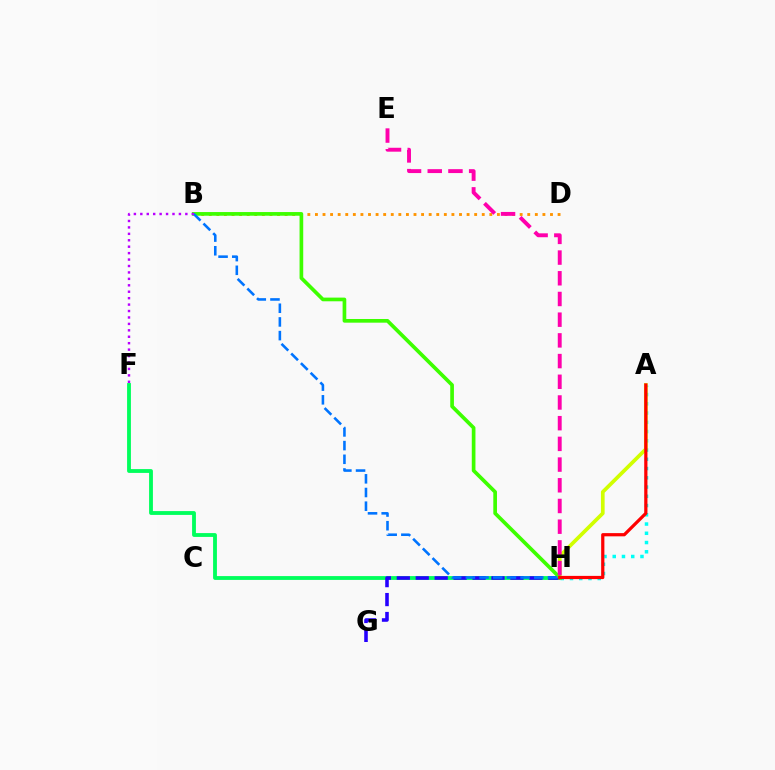{('B', 'D'): [{'color': '#ff9400', 'line_style': 'dotted', 'thickness': 2.06}], ('A', 'H'): [{'color': '#00fff6', 'line_style': 'dotted', 'thickness': 2.51}, {'color': '#d1ff00', 'line_style': 'solid', 'thickness': 2.67}, {'color': '#ff0000', 'line_style': 'solid', 'thickness': 2.32}], ('F', 'H'): [{'color': '#00ff5c', 'line_style': 'solid', 'thickness': 2.76}], ('G', 'H'): [{'color': '#2500ff', 'line_style': 'dashed', 'thickness': 2.57}], ('B', 'H'): [{'color': '#3dff00', 'line_style': 'solid', 'thickness': 2.65}, {'color': '#0074ff', 'line_style': 'dashed', 'thickness': 1.86}], ('E', 'H'): [{'color': '#ff00ac', 'line_style': 'dashed', 'thickness': 2.81}], ('B', 'F'): [{'color': '#b900ff', 'line_style': 'dotted', 'thickness': 1.75}]}